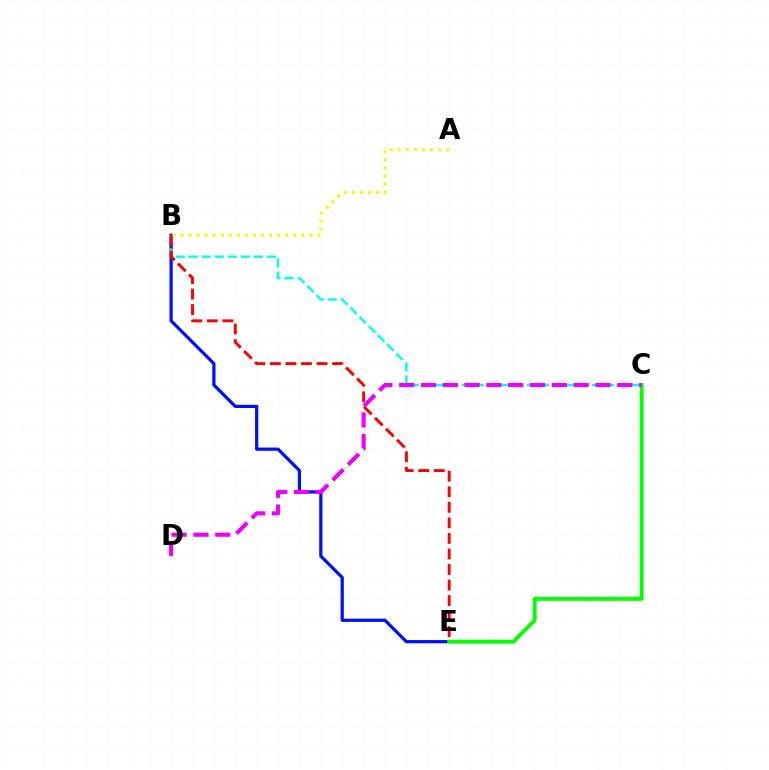{('B', 'E'): [{'color': '#0010ff', 'line_style': 'solid', 'thickness': 2.32}, {'color': '#ff0000', 'line_style': 'dashed', 'thickness': 2.11}], ('B', 'C'): [{'color': '#00fff6', 'line_style': 'dashed', 'thickness': 1.77}], ('A', 'B'): [{'color': '#fcf500', 'line_style': 'dotted', 'thickness': 2.19}], ('C', 'E'): [{'color': '#08ff00', 'line_style': 'solid', 'thickness': 2.82}], ('C', 'D'): [{'color': '#ee00ff', 'line_style': 'dashed', 'thickness': 2.96}]}